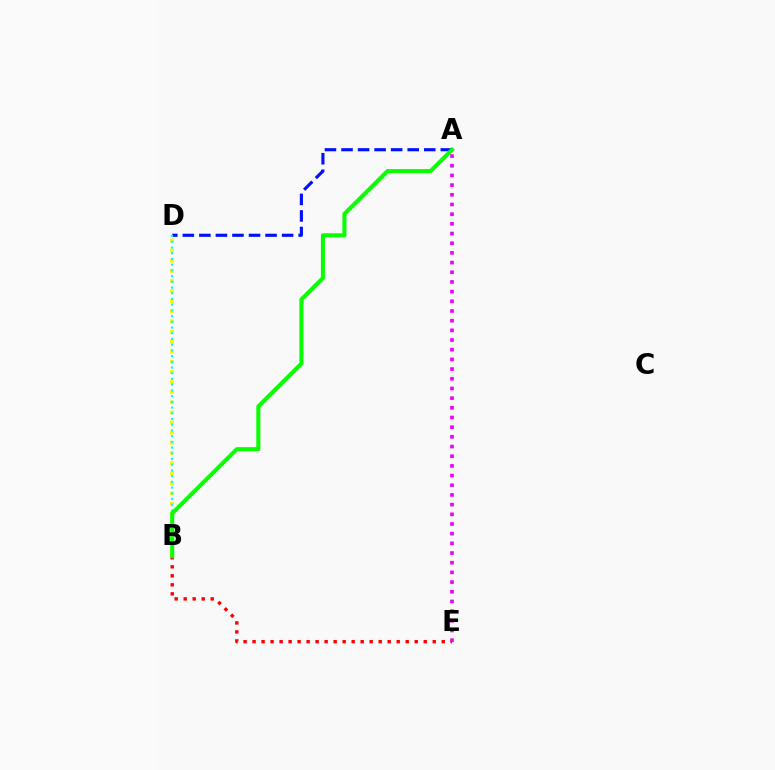{('B', 'E'): [{'color': '#ff0000', 'line_style': 'dotted', 'thickness': 2.45}], ('A', 'D'): [{'color': '#0010ff', 'line_style': 'dashed', 'thickness': 2.25}], ('B', 'D'): [{'color': '#fcf500', 'line_style': 'dotted', 'thickness': 2.75}, {'color': '#00fff6', 'line_style': 'dotted', 'thickness': 1.55}], ('A', 'E'): [{'color': '#ee00ff', 'line_style': 'dotted', 'thickness': 2.63}], ('A', 'B'): [{'color': '#08ff00', 'line_style': 'solid', 'thickness': 2.91}]}